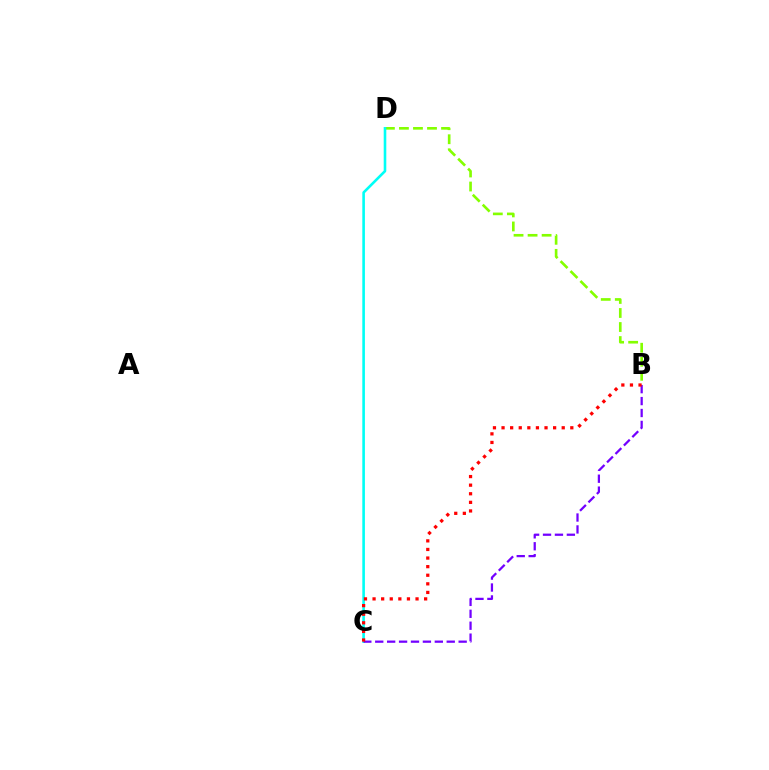{('B', 'D'): [{'color': '#84ff00', 'line_style': 'dashed', 'thickness': 1.91}], ('C', 'D'): [{'color': '#00fff6', 'line_style': 'solid', 'thickness': 1.88}], ('B', 'C'): [{'color': '#7200ff', 'line_style': 'dashed', 'thickness': 1.62}, {'color': '#ff0000', 'line_style': 'dotted', 'thickness': 2.34}]}